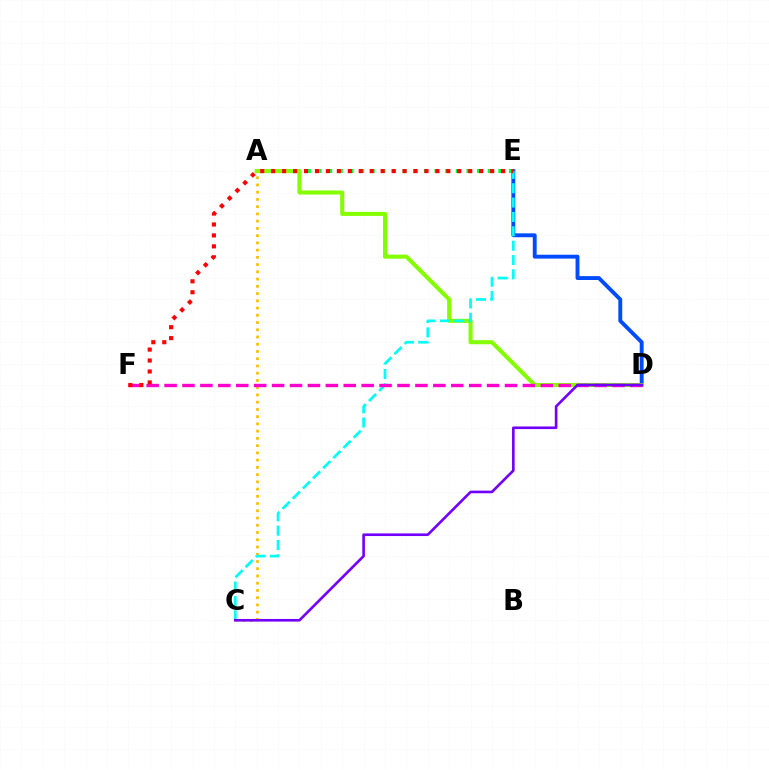{('A', 'E'): [{'color': '#00ff39', 'line_style': 'dotted', 'thickness': 2.89}], ('D', 'E'): [{'color': '#004bff', 'line_style': 'solid', 'thickness': 2.79}], ('A', 'D'): [{'color': '#84ff00', 'line_style': 'solid', 'thickness': 2.92}], ('A', 'C'): [{'color': '#ffbd00', 'line_style': 'dotted', 'thickness': 1.97}], ('C', 'E'): [{'color': '#00fff6', 'line_style': 'dashed', 'thickness': 1.95}], ('D', 'F'): [{'color': '#ff00cf', 'line_style': 'dashed', 'thickness': 2.43}], ('E', 'F'): [{'color': '#ff0000', 'line_style': 'dotted', 'thickness': 2.97}], ('C', 'D'): [{'color': '#7200ff', 'line_style': 'solid', 'thickness': 1.89}]}